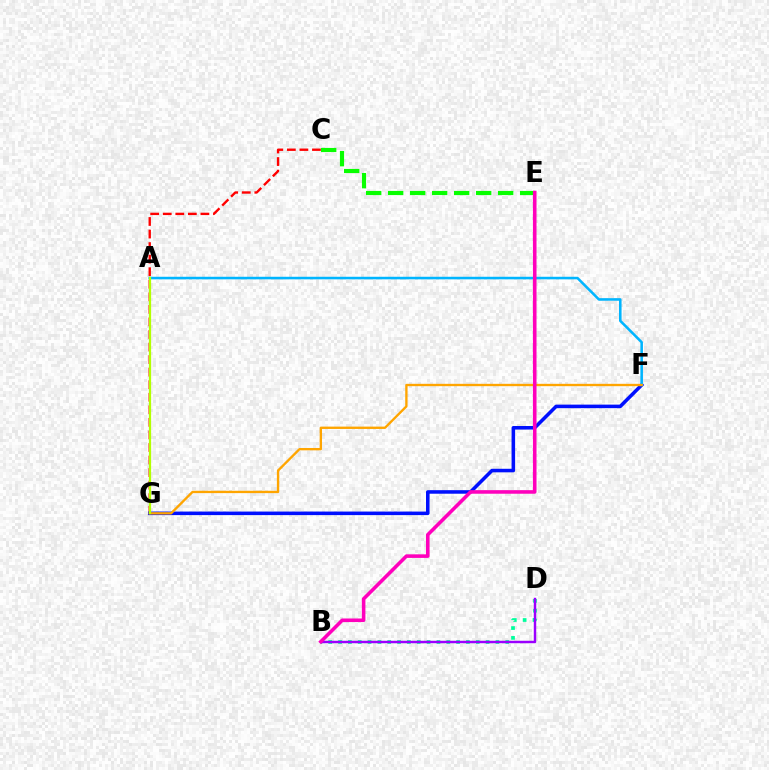{('C', 'E'): [{'color': '#08ff00', 'line_style': 'dashed', 'thickness': 2.99}], ('C', 'G'): [{'color': '#ff0000', 'line_style': 'dashed', 'thickness': 1.71}], ('B', 'D'): [{'color': '#00ff9d', 'line_style': 'dotted', 'thickness': 2.67}, {'color': '#9b00ff', 'line_style': 'solid', 'thickness': 1.75}], ('F', 'G'): [{'color': '#0010ff', 'line_style': 'solid', 'thickness': 2.55}, {'color': '#ffa500', 'line_style': 'solid', 'thickness': 1.69}], ('A', 'F'): [{'color': '#00b5ff', 'line_style': 'solid', 'thickness': 1.85}], ('B', 'E'): [{'color': '#ff00bd', 'line_style': 'solid', 'thickness': 2.57}], ('A', 'G'): [{'color': '#b3ff00', 'line_style': 'solid', 'thickness': 1.61}]}